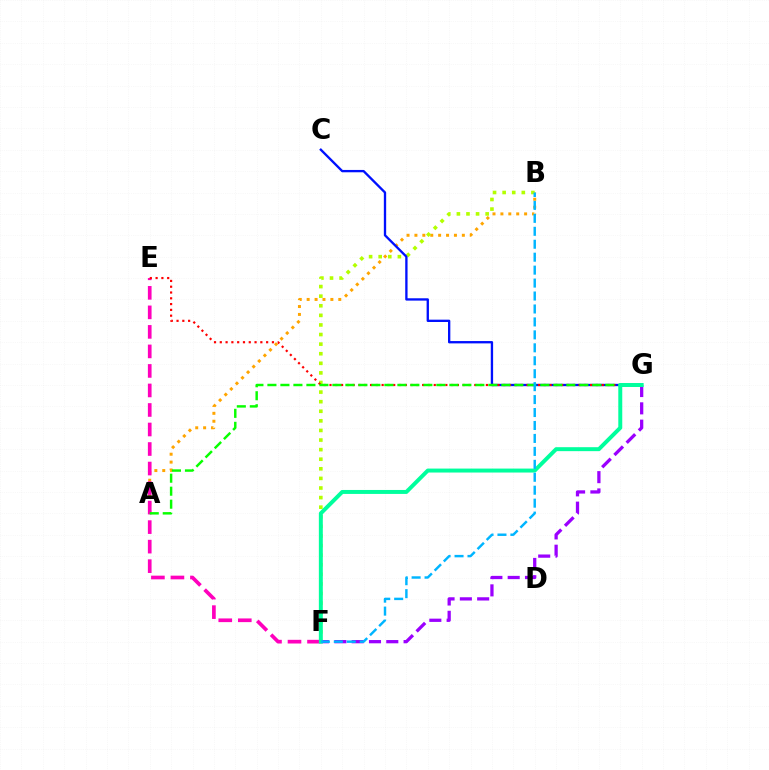{('A', 'B'): [{'color': '#ffa500', 'line_style': 'dotted', 'thickness': 2.15}], ('B', 'F'): [{'color': '#b3ff00', 'line_style': 'dotted', 'thickness': 2.61}, {'color': '#00b5ff', 'line_style': 'dashed', 'thickness': 1.76}], ('E', 'F'): [{'color': '#ff00bd', 'line_style': 'dashed', 'thickness': 2.65}], ('C', 'G'): [{'color': '#0010ff', 'line_style': 'solid', 'thickness': 1.68}], ('F', 'G'): [{'color': '#9b00ff', 'line_style': 'dashed', 'thickness': 2.35}, {'color': '#00ff9d', 'line_style': 'solid', 'thickness': 2.85}], ('E', 'G'): [{'color': '#ff0000', 'line_style': 'dotted', 'thickness': 1.57}], ('A', 'G'): [{'color': '#08ff00', 'line_style': 'dashed', 'thickness': 1.77}]}